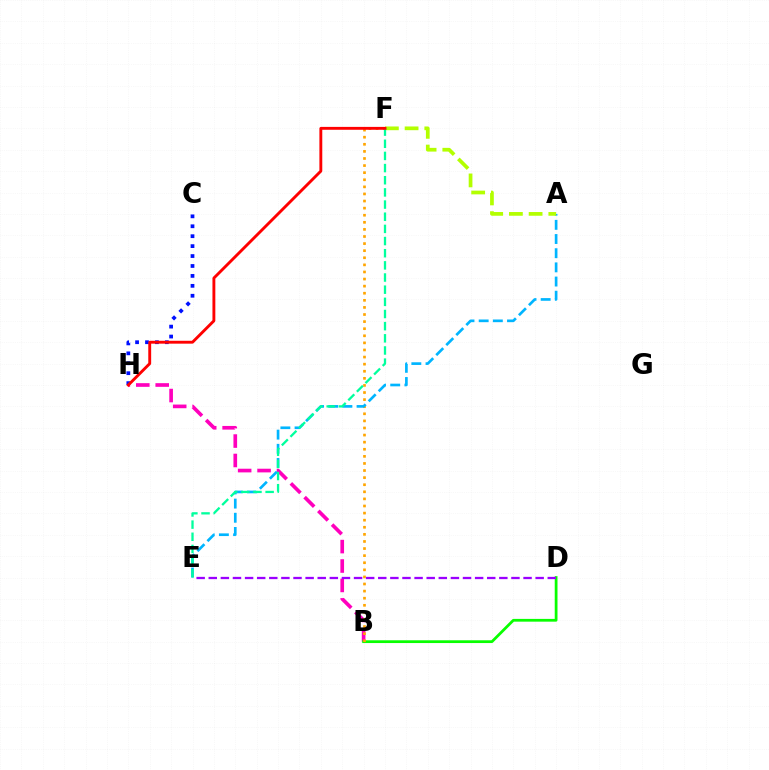{('B', 'H'): [{'color': '#ff00bd', 'line_style': 'dashed', 'thickness': 2.64}], ('B', 'D'): [{'color': '#08ff00', 'line_style': 'solid', 'thickness': 1.99}], ('B', 'F'): [{'color': '#ffa500', 'line_style': 'dotted', 'thickness': 1.93}], ('C', 'H'): [{'color': '#0010ff', 'line_style': 'dotted', 'thickness': 2.7}], ('A', 'E'): [{'color': '#00b5ff', 'line_style': 'dashed', 'thickness': 1.93}], ('A', 'F'): [{'color': '#b3ff00', 'line_style': 'dashed', 'thickness': 2.68}], ('D', 'E'): [{'color': '#9b00ff', 'line_style': 'dashed', 'thickness': 1.64}], ('E', 'F'): [{'color': '#00ff9d', 'line_style': 'dashed', 'thickness': 1.65}], ('F', 'H'): [{'color': '#ff0000', 'line_style': 'solid', 'thickness': 2.07}]}